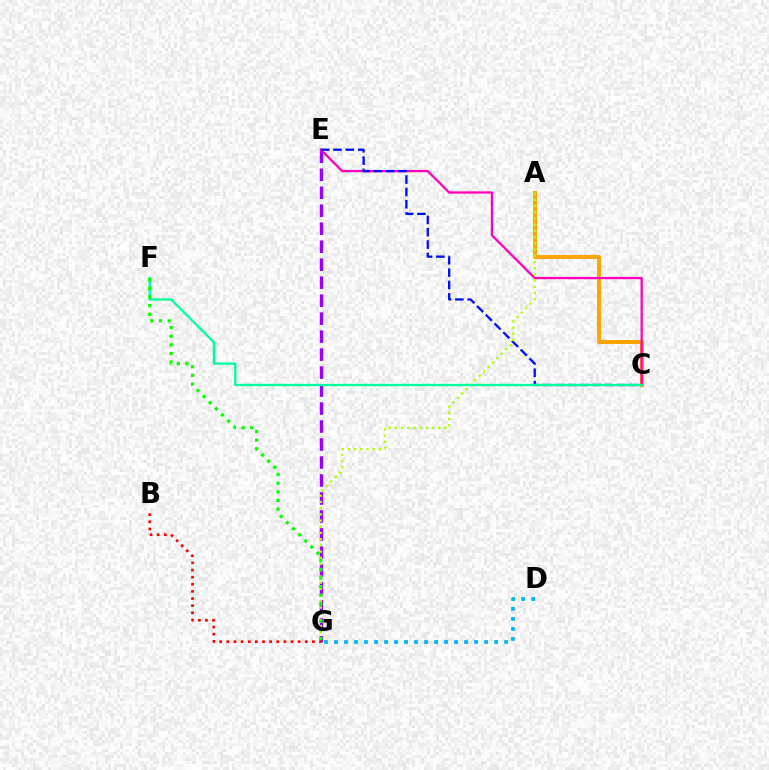{('A', 'C'): [{'color': '#ffa500', 'line_style': 'solid', 'thickness': 2.88}], ('D', 'G'): [{'color': '#00b5ff', 'line_style': 'dotted', 'thickness': 2.72}], ('E', 'G'): [{'color': '#9b00ff', 'line_style': 'dashed', 'thickness': 2.44}], ('C', 'E'): [{'color': '#ff00bd', 'line_style': 'solid', 'thickness': 1.64}, {'color': '#0010ff', 'line_style': 'dashed', 'thickness': 1.68}], ('B', 'G'): [{'color': '#ff0000', 'line_style': 'dotted', 'thickness': 1.94}], ('A', 'G'): [{'color': '#b3ff00', 'line_style': 'dotted', 'thickness': 1.69}], ('C', 'F'): [{'color': '#00ff9d', 'line_style': 'solid', 'thickness': 1.67}], ('F', 'G'): [{'color': '#08ff00', 'line_style': 'dotted', 'thickness': 2.35}]}